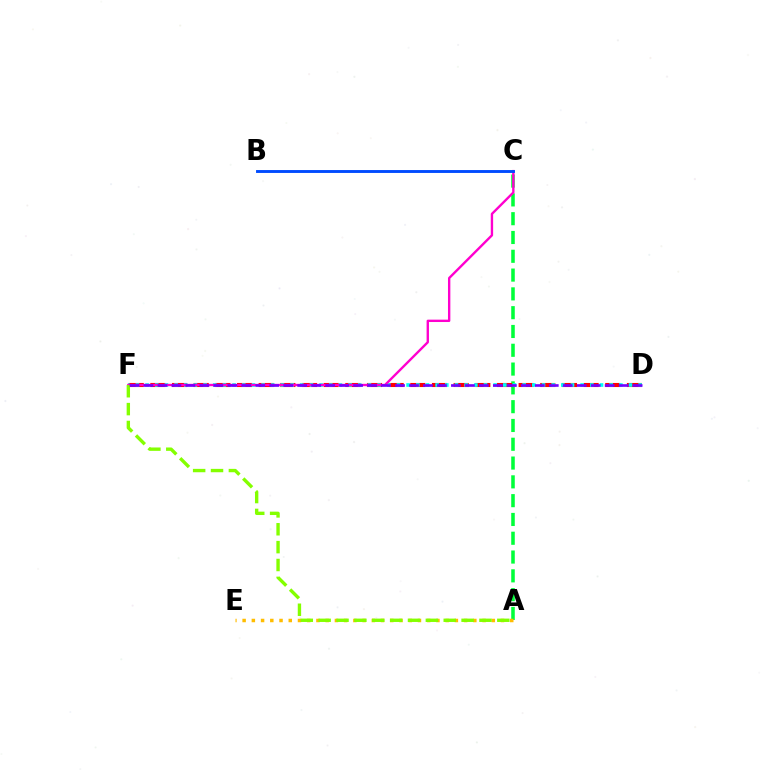{('A', 'C'): [{'color': '#00ff39', 'line_style': 'dashed', 'thickness': 2.55}], ('D', 'F'): [{'color': '#ff0000', 'line_style': 'dashed', 'thickness': 2.94}, {'color': '#00fff6', 'line_style': 'dotted', 'thickness': 2.63}, {'color': '#7200ff', 'line_style': 'dashed', 'thickness': 1.9}], ('C', 'F'): [{'color': '#ff00cf', 'line_style': 'solid', 'thickness': 1.71}], ('A', 'E'): [{'color': '#ffbd00', 'line_style': 'dotted', 'thickness': 2.51}], ('B', 'C'): [{'color': '#004bff', 'line_style': 'solid', 'thickness': 2.08}], ('A', 'F'): [{'color': '#84ff00', 'line_style': 'dashed', 'thickness': 2.43}]}